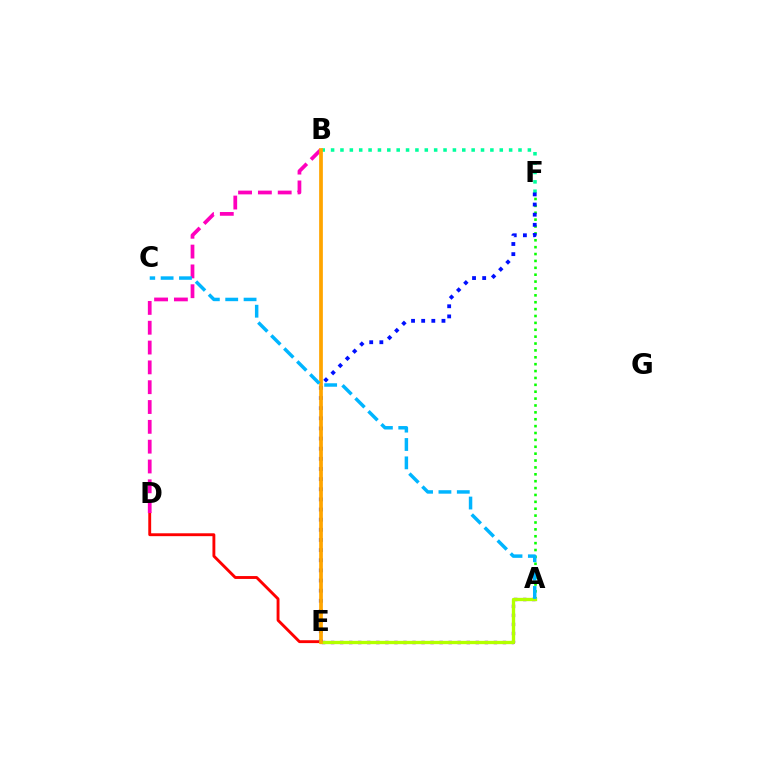{('A', 'F'): [{'color': '#08ff00', 'line_style': 'dotted', 'thickness': 1.87}], ('B', 'F'): [{'color': '#00ff9d', 'line_style': 'dotted', 'thickness': 2.55}], ('A', 'E'): [{'color': '#9b00ff', 'line_style': 'dotted', 'thickness': 2.46}, {'color': '#b3ff00', 'line_style': 'solid', 'thickness': 2.4}], ('D', 'E'): [{'color': '#ff0000', 'line_style': 'solid', 'thickness': 2.07}], ('E', 'F'): [{'color': '#0010ff', 'line_style': 'dotted', 'thickness': 2.75}], ('B', 'D'): [{'color': '#ff00bd', 'line_style': 'dashed', 'thickness': 2.69}], ('B', 'E'): [{'color': '#ffa500', 'line_style': 'solid', 'thickness': 2.68}], ('A', 'C'): [{'color': '#00b5ff', 'line_style': 'dashed', 'thickness': 2.49}]}